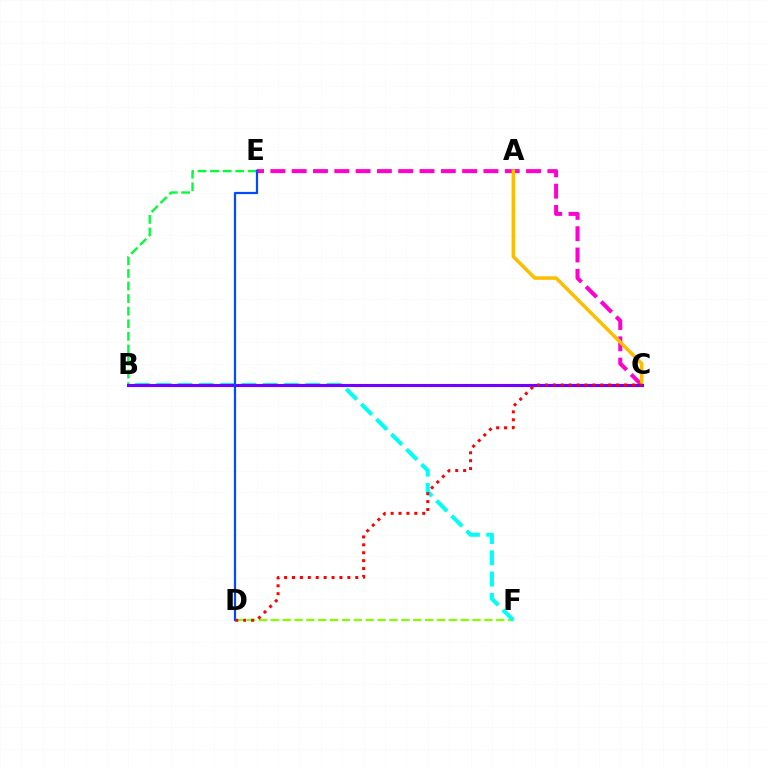{('C', 'E'): [{'color': '#ff00cf', 'line_style': 'dashed', 'thickness': 2.89}], ('B', 'E'): [{'color': '#00ff39', 'line_style': 'dashed', 'thickness': 1.71}], ('D', 'F'): [{'color': '#84ff00', 'line_style': 'dashed', 'thickness': 1.61}], ('B', 'F'): [{'color': '#00fff6', 'line_style': 'dashed', 'thickness': 2.89}], ('A', 'C'): [{'color': '#ffbd00', 'line_style': 'solid', 'thickness': 2.54}], ('B', 'C'): [{'color': '#7200ff', 'line_style': 'solid', 'thickness': 2.24}], ('D', 'E'): [{'color': '#004bff', 'line_style': 'solid', 'thickness': 1.6}], ('C', 'D'): [{'color': '#ff0000', 'line_style': 'dotted', 'thickness': 2.15}]}